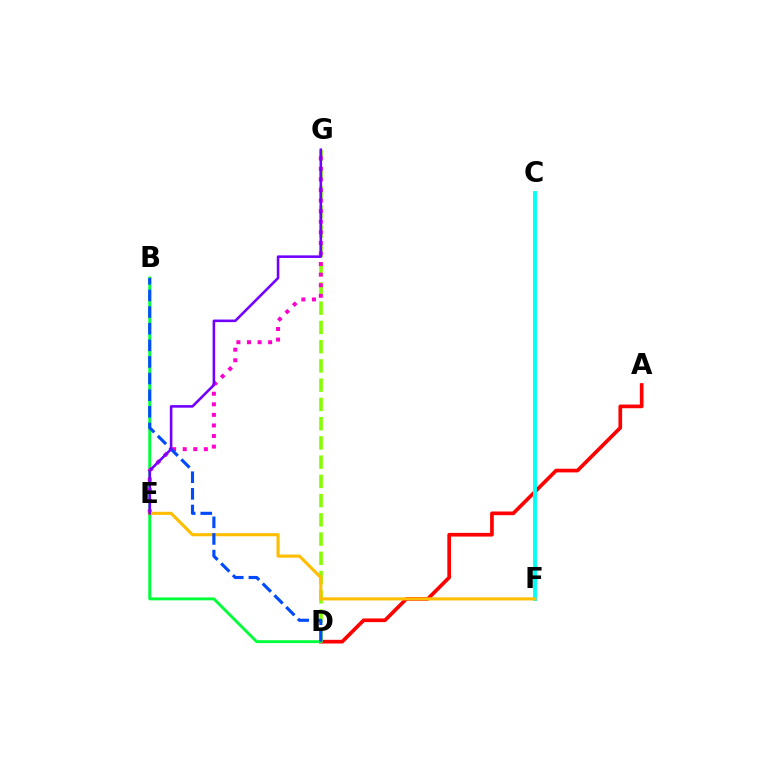{('A', 'D'): [{'color': '#ff0000', 'line_style': 'solid', 'thickness': 2.65}], ('D', 'G'): [{'color': '#84ff00', 'line_style': 'dashed', 'thickness': 2.61}], ('B', 'D'): [{'color': '#00ff39', 'line_style': 'solid', 'thickness': 2.07}, {'color': '#004bff', 'line_style': 'dashed', 'thickness': 2.26}], ('E', 'G'): [{'color': '#ff00cf', 'line_style': 'dotted', 'thickness': 2.87}, {'color': '#7200ff', 'line_style': 'solid', 'thickness': 1.86}], ('C', 'F'): [{'color': '#00fff6', 'line_style': 'solid', 'thickness': 2.79}], ('E', 'F'): [{'color': '#ffbd00', 'line_style': 'solid', 'thickness': 2.23}]}